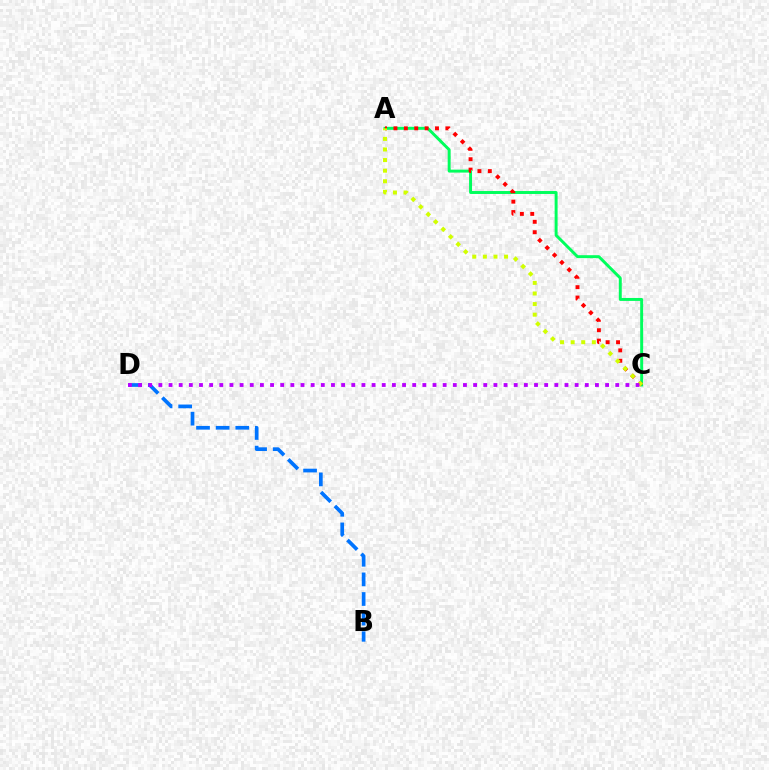{('B', 'D'): [{'color': '#0074ff', 'line_style': 'dashed', 'thickness': 2.66}], ('A', 'C'): [{'color': '#00ff5c', 'line_style': 'solid', 'thickness': 2.12}, {'color': '#ff0000', 'line_style': 'dotted', 'thickness': 2.82}, {'color': '#d1ff00', 'line_style': 'dotted', 'thickness': 2.88}], ('C', 'D'): [{'color': '#b900ff', 'line_style': 'dotted', 'thickness': 2.76}]}